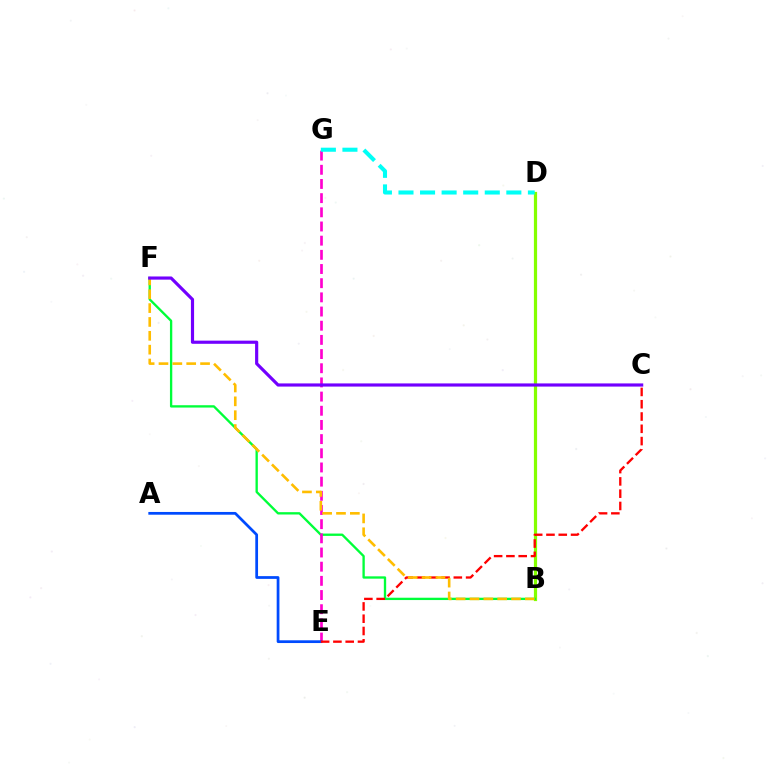{('B', 'D'): [{'color': '#84ff00', 'line_style': 'solid', 'thickness': 2.3}], ('B', 'F'): [{'color': '#00ff39', 'line_style': 'solid', 'thickness': 1.68}, {'color': '#ffbd00', 'line_style': 'dashed', 'thickness': 1.88}], ('E', 'G'): [{'color': '#ff00cf', 'line_style': 'dashed', 'thickness': 1.93}], ('A', 'E'): [{'color': '#004bff', 'line_style': 'solid', 'thickness': 1.98}], ('C', 'E'): [{'color': '#ff0000', 'line_style': 'dashed', 'thickness': 1.67}], ('C', 'F'): [{'color': '#7200ff', 'line_style': 'solid', 'thickness': 2.28}], ('D', 'G'): [{'color': '#00fff6', 'line_style': 'dashed', 'thickness': 2.93}]}